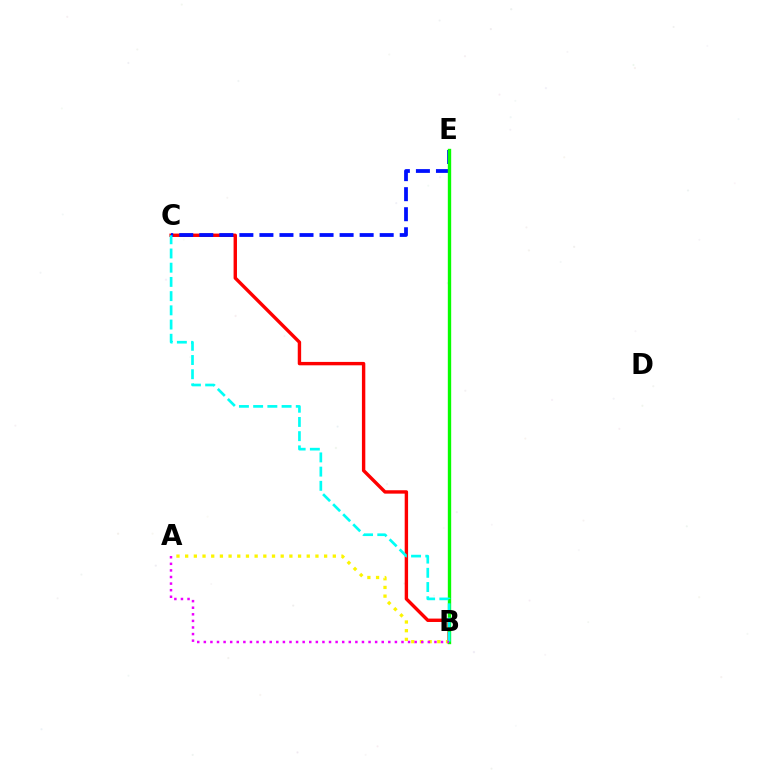{('B', 'C'): [{'color': '#ff0000', 'line_style': 'solid', 'thickness': 2.45}, {'color': '#00fff6', 'line_style': 'dashed', 'thickness': 1.93}], ('C', 'E'): [{'color': '#0010ff', 'line_style': 'dashed', 'thickness': 2.72}], ('A', 'B'): [{'color': '#fcf500', 'line_style': 'dotted', 'thickness': 2.36}, {'color': '#ee00ff', 'line_style': 'dotted', 'thickness': 1.79}], ('B', 'E'): [{'color': '#08ff00', 'line_style': 'solid', 'thickness': 2.42}]}